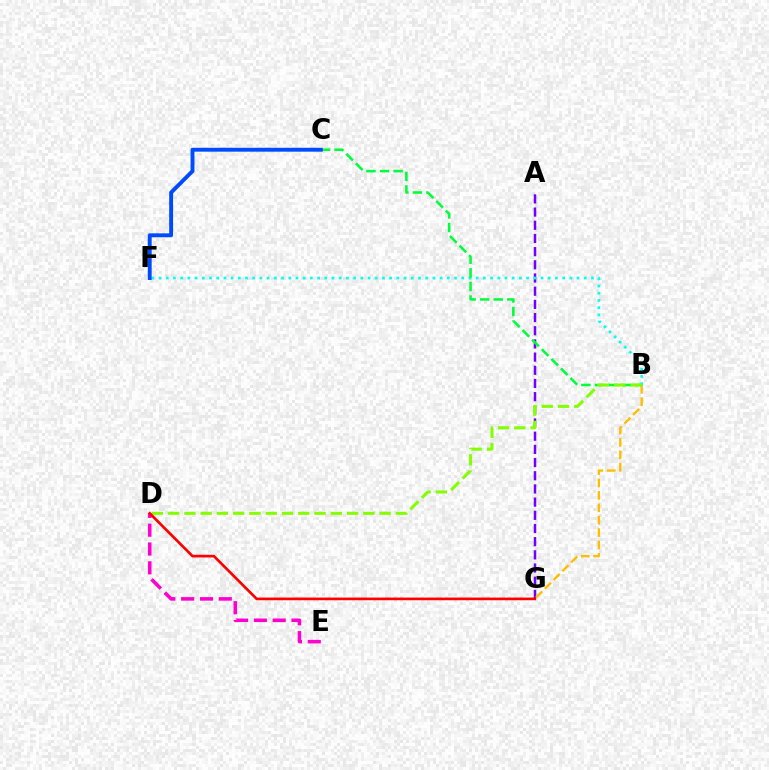{('A', 'G'): [{'color': '#7200ff', 'line_style': 'dashed', 'thickness': 1.79}], ('B', 'F'): [{'color': '#00fff6', 'line_style': 'dotted', 'thickness': 1.96}], ('B', 'G'): [{'color': '#ffbd00', 'line_style': 'dashed', 'thickness': 1.68}], ('B', 'C'): [{'color': '#00ff39', 'line_style': 'dashed', 'thickness': 1.84}], ('B', 'D'): [{'color': '#84ff00', 'line_style': 'dashed', 'thickness': 2.21}], ('C', 'F'): [{'color': '#004bff', 'line_style': 'solid', 'thickness': 2.81}], ('D', 'E'): [{'color': '#ff00cf', 'line_style': 'dashed', 'thickness': 2.56}], ('D', 'G'): [{'color': '#ff0000', 'line_style': 'solid', 'thickness': 1.93}]}